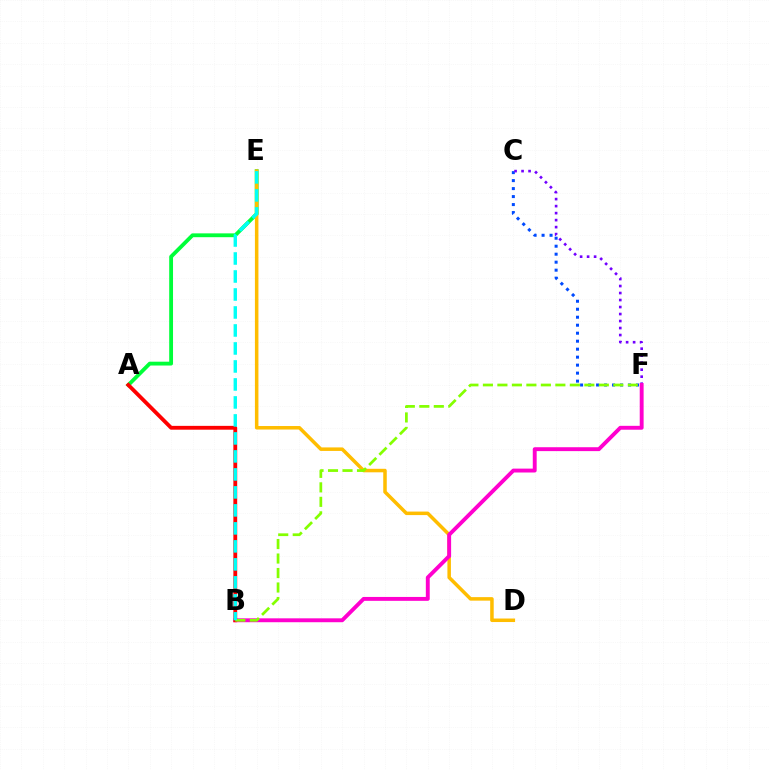{('A', 'E'): [{'color': '#00ff39', 'line_style': 'solid', 'thickness': 2.76}], ('D', 'E'): [{'color': '#ffbd00', 'line_style': 'solid', 'thickness': 2.53}], ('C', 'F'): [{'color': '#004bff', 'line_style': 'dotted', 'thickness': 2.17}, {'color': '#7200ff', 'line_style': 'dotted', 'thickness': 1.9}], ('B', 'F'): [{'color': '#ff00cf', 'line_style': 'solid', 'thickness': 2.8}, {'color': '#84ff00', 'line_style': 'dashed', 'thickness': 1.97}], ('A', 'B'): [{'color': '#ff0000', 'line_style': 'solid', 'thickness': 2.75}], ('B', 'E'): [{'color': '#00fff6', 'line_style': 'dashed', 'thickness': 2.44}]}